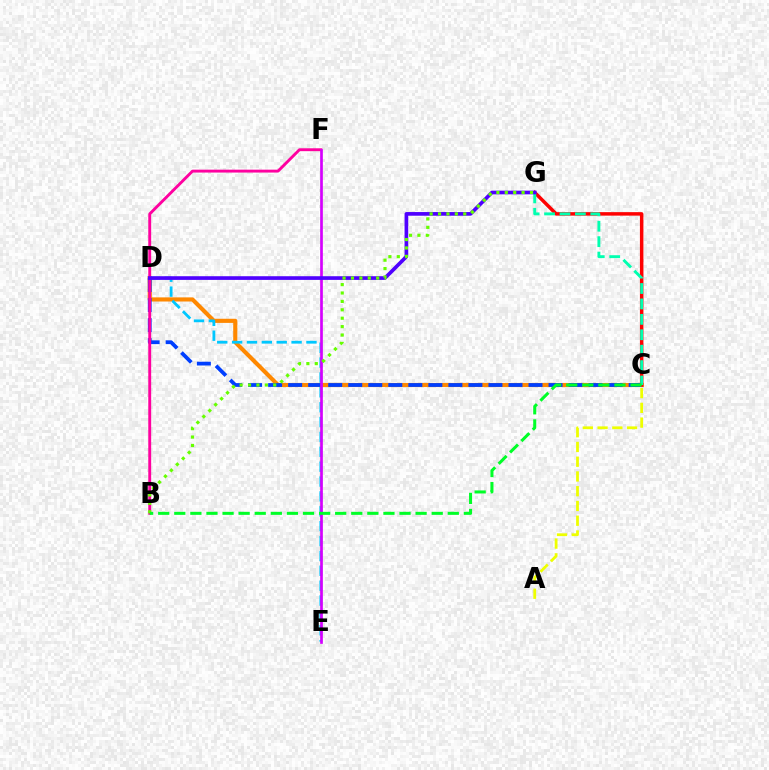{('C', 'D'): [{'color': '#ff8800', 'line_style': 'solid', 'thickness': 2.97}, {'color': '#003fff', 'line_style': 'dashed', 'thickness': 2.72}], ('D', 'E'): [{'color': '#00c7ff', 'line_style': 'dashed', 'thickness': 2.02}], ('C', 'G'): [{'color': '#ff0000', 'line_style': 'solid', 'thickness': 2.51}, {'color': '#00ffaf', 'line_style': 'dashed', 'thickness': 2.09}], ('B', 'F'): [{'color': '#ff00a0', 'line_style': 'solid', 'thickness': 2.08}], ('E', 'F'): [{'color': '#d600ff', 'line_style': 'solid', 'thickness': 1.94}], ('D', 'G'): [{'color': '#4f00ff', 'line_style': 'solid', 'thickness': 2.65}], ('B', 'G'): [{'color': '#66ff00', 'line_style': 'dotted', 'thickness': 2.28}], ('B', 'C'): [{'color': '#00ff27', 'line_style': 'dashed', 'thickness': 2.19}], ('A', 'C'): [{'color': '#eeff00', 'line_style': 'dashed', 'thickness': 2.0}]}